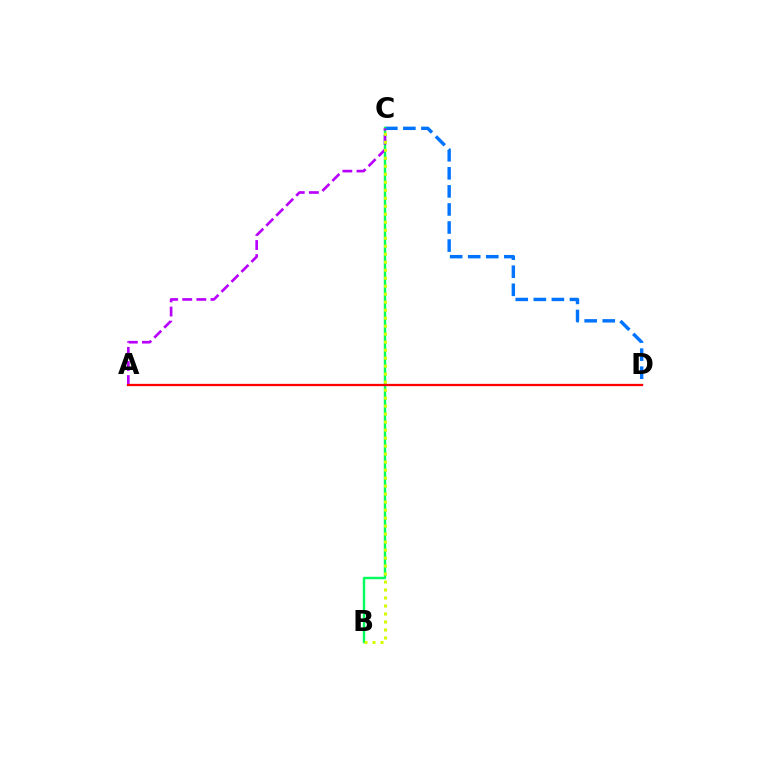{('C', 'D'): [{'color': '#0074ff', 'line_style': 'dashed', 'thickness': 2.45}], ('B', 'C'): [{'color': '#00ff5c', 'line_style': 'solid', 'thickness': 1.74}, {'color': '#d1ff00', 'line_style': 'dotted', 'thickness': 2.17}], ('A', 'C'): [{'color': '#b900ff', 'line_style': 'dashed', 'thickness': 1.92}], ('A', 'D'): [{'color': '#ff0000', 'line_style': 'solid', 'thickness': 1.64}]}